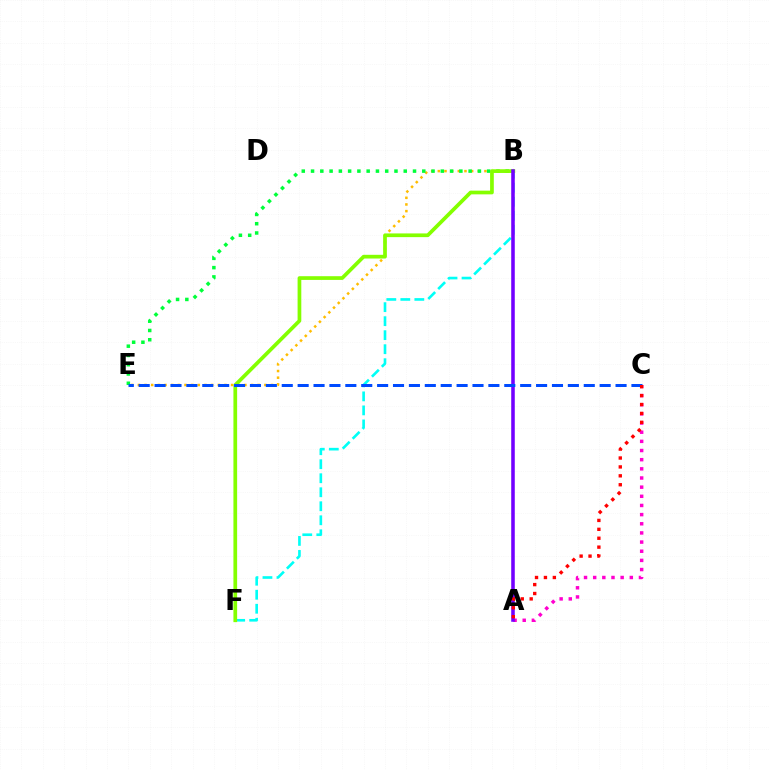{('B', 'F'): [{'color': '#00fff6', 'line_style': 'dashed', 'thickness': 1.9}, {'color': '#84ff00', 'line_style': 'solid', 'thickness': 2.67}], ('B', 'E'): [{'color': '#ffbd00', 'line_style': 'dotted', 'thickness': 1.81}, {'color': '#00ff39', 'line_style': 'dotted', 'thickness': 2.52}], ('A', 'C'): [{'color': '#ff00cf', 'line_style': 'dotted', 'thickness': 2.49}, {'color': '#ff0000', 'line_style': 'dotted', 'thickness': 2.42}], ('A', 'B'): [{'color': '#7200ff', 'line_style': 'solid', 'thickness': 2.56}], ('C', 'E'): [{'color': '#004bff', 'line_style': 'dashed', 'thickness': 2.16}]}